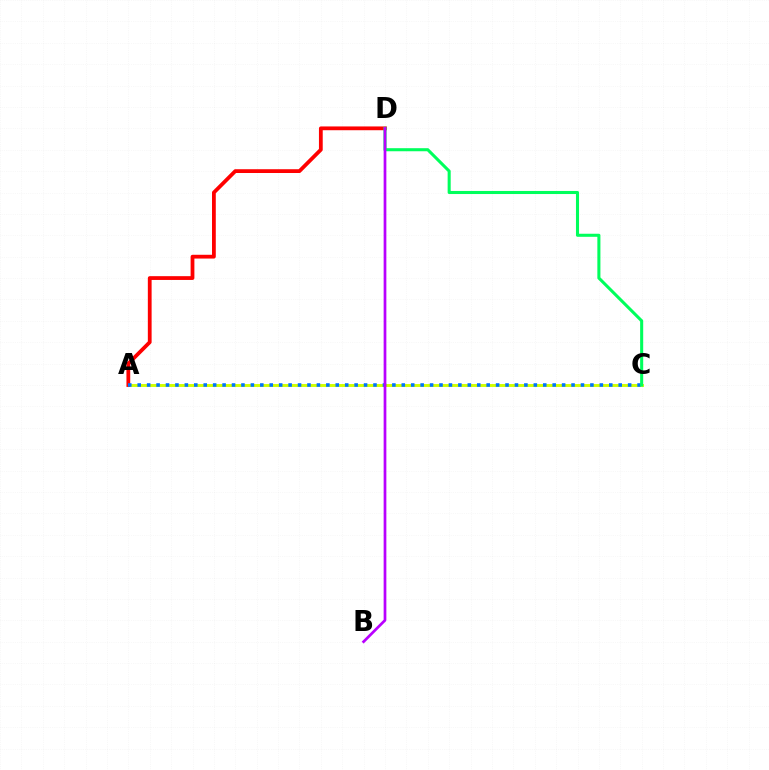{('A', 'C'): [{'color': '#d1ff00', 'line_style': 'solid', 'thickness': 2.1}, {'color': '#0074ff', 'line_style': 'dotted', 'thickness': 2.56}], ('A', 'D'): [{'color': '#ff0000', 'line_style': 'solid', 'thickness': 2.72}], ('C', 'D'): [{'color': '#00ff5c', 'line_style': 'solid', 'thickness': 2.2}], ('B', 'D'): [{'color': '#b900ff', 'line_style': 'solid', 'thickness': 1.96}]}